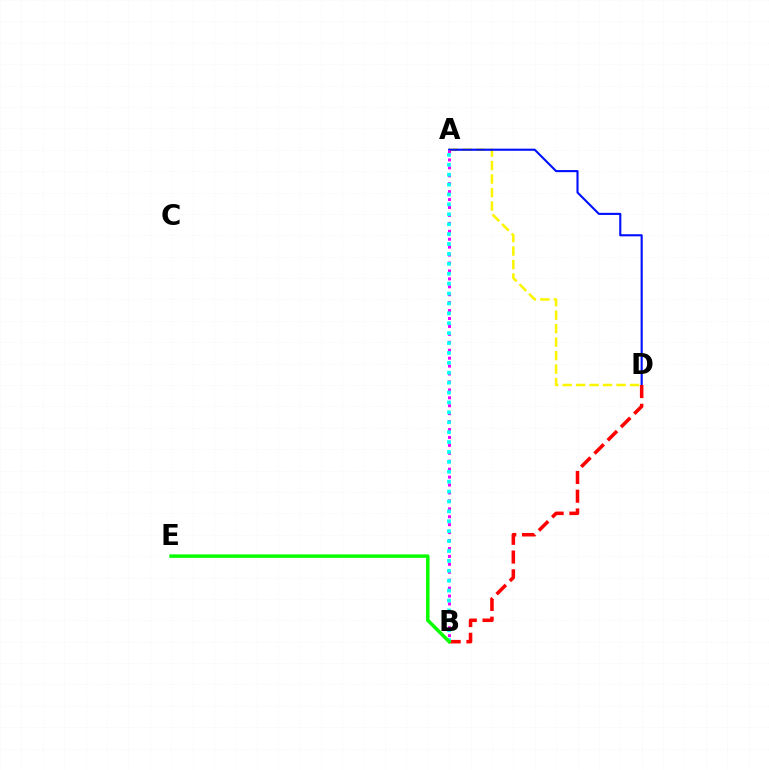{('A', 'D'): [{'color': '#fcf500', 'line_style': 'dashed', 'thickness': 1.83}, {'color': '#0010ff', 'line_style': 'solid', 'thickness': 1.52}], ('A', 'B'): [{'color': '#ee00ff', 'line_style': 'dotted', 'thickness': 2.15}, {'color': '#00fff6', 'line_style': 'dotted', 'thickness': 2.69}], ('B', 'D'): [{'color': '#ff0000', 'line_style': 'dashed', 'thickness': 2.55}], ('B', 'E'): [{'color': '#08ff00', 'line_style': 'solid', 'thickness': 2.51}]}